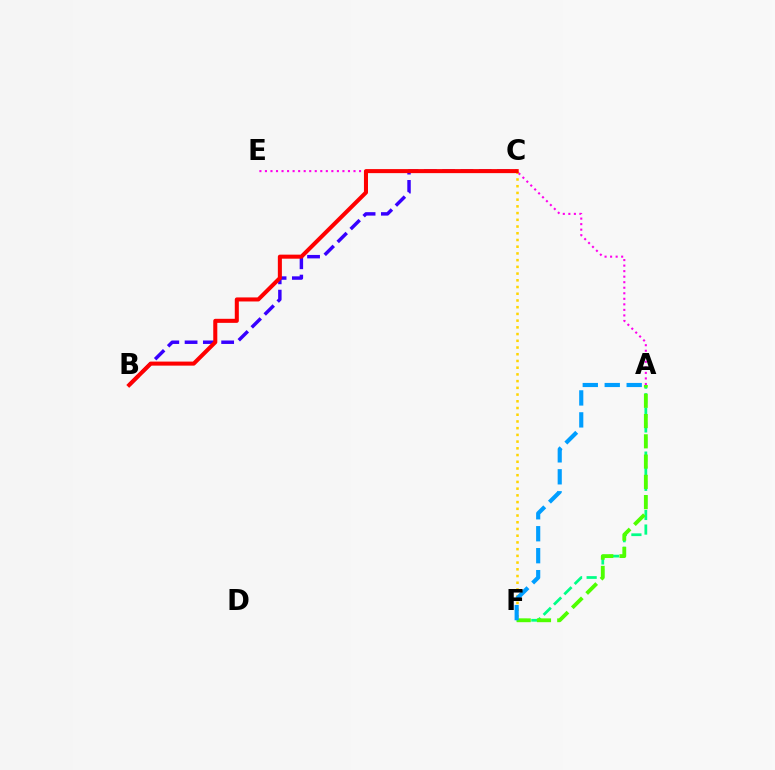{('B', 'C'): [{'color': '#3700ff', 'line_style': 'dashed', 'thickness': 2.48}, {'color': '#ff0000', 'line_style': 'solid', 'thickness': 2.91}], ('A', 'F'): [{'color': '#00ff86', 'line_style': 'dashed', 'thickness': 1.98}, {'color': '#4fff00', 'line_style': 'dashed', 'thickness': 2.75}, {'color': '#009eff', 'line_style': 'dashed', 'thickness': 2.98}], ('C', 'F'): [{'color': '#ffd500', 'line_style': 'dotted', 'thickness': 1.83}], ('A', 'E'): [{'color': '#ff00ed', 'line_style': 'dotted', 'thickness': 1.5}]}